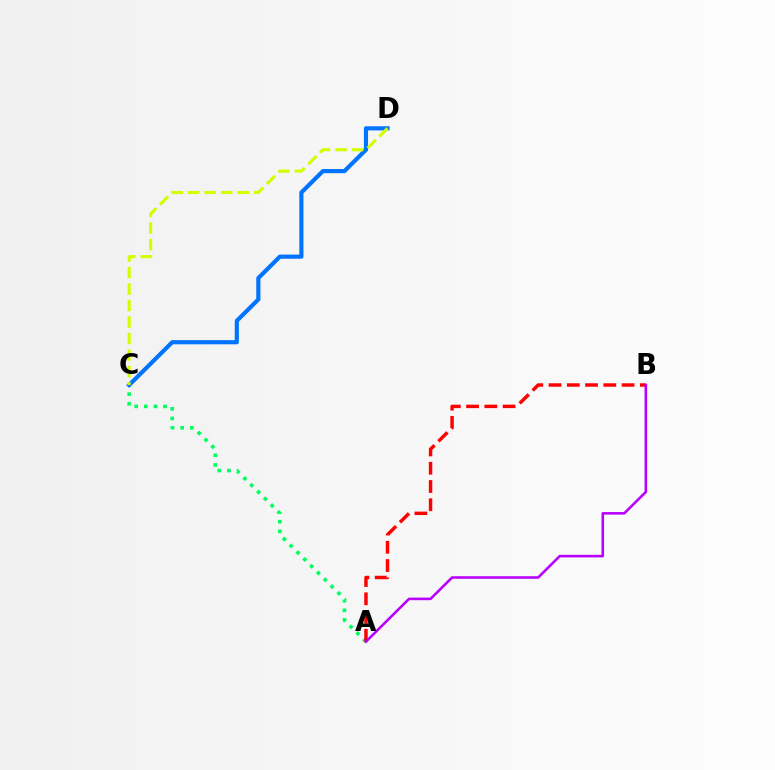{('A', 'C'): [{'color': '#00ff5c', 'line_style': 'dotted', 'thickness': 2.61}], ('C', 'D'): [{'color': '#0074ff', 'line_style': 'solid', 'thickness': 2.99}, {'color': '#d1ff00', 'line_style': 'dashed', 'thickness': 2.24}], ('A', 'B'): [{'color': '#ff0000', 'line_style': 'dashed', 'thickness': 2.48}, {'color': '#b900ff', 'line_style': 'solid', 'thickness': 1.86}]}